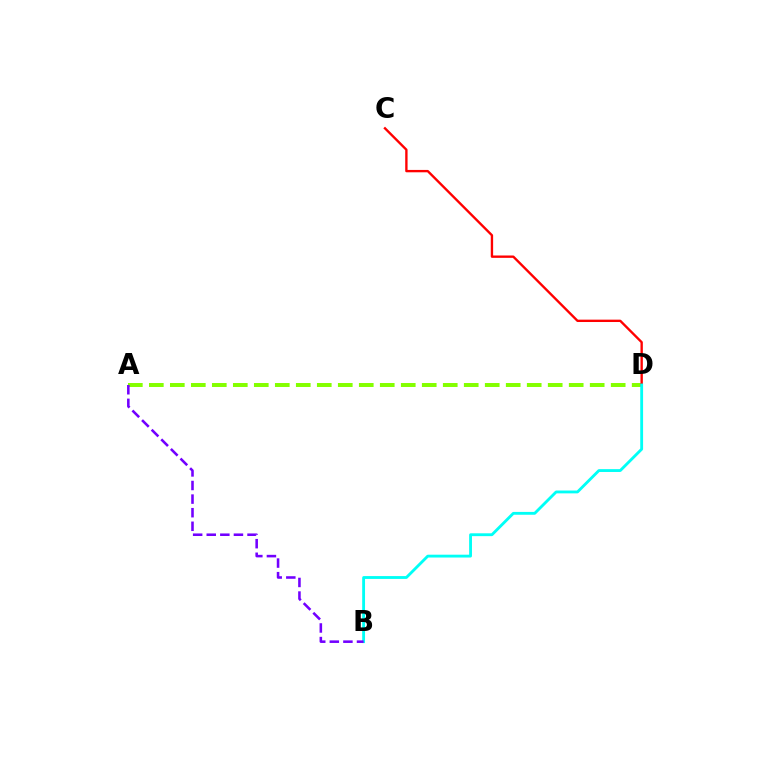{('A', 'D'): [{'color': '#84ff00', 'line_style': 'dashed', 'thickness': 2.85}], ('C', 'D'): [{'color': '#ff0000', 'line_style': 'solid', 'thickness': 1.7}], ('B', 'D'): [{'color': '#00fff6', 'line_style': 'solid', 'thickness': 2.05}], ('A', 'B'): [{'color': '#7200ff', 'line_style': 'dashed', 'thickness': 1.85}]}